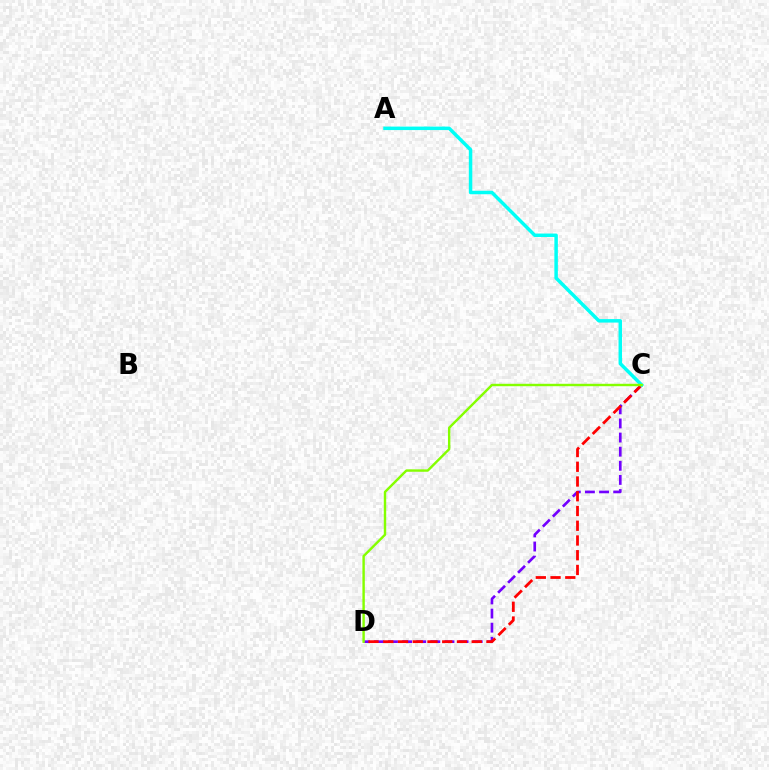{('C', 'D'): [{'color': '#7200ff', 'line_style': 'dashed', 'thickness': 1.92}, {'color': '#ff0000', 'line_style': 'dashed', 'thickness': 2.0}, {'color': '#84ff00', 'line_style': 'solid', 'thickness': 1.74}], ('A', 'C'): [{'color': '#00fff6', 'line_style': 'solid', 'thickness': 2.5}]}